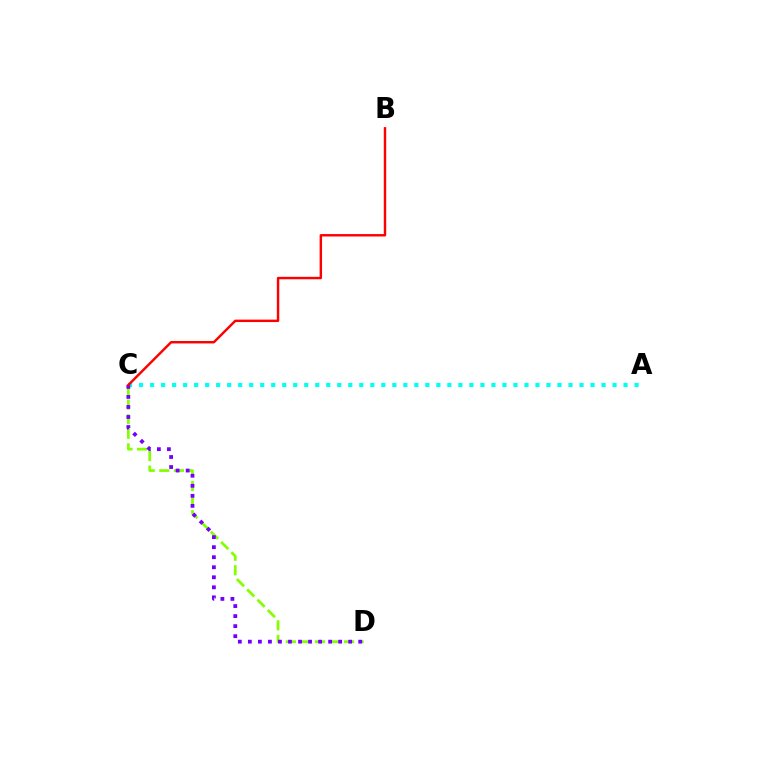{('C', 'D'): [{'color': '#84ff00', 'line_style': 'dashed', 'thickness': 1.98}, {'color': '#7200ff', 'line_style': 'dotted', 'thickness': 2.73}], ('A', 'C'): [{'color': '#00fff6', 'line_style': 'dotted', 'thickness': 2.99}], ('B', 'C'): [{'color': '#ff0000', 'line_style': 'solid', 'thickness': 1.75}]}